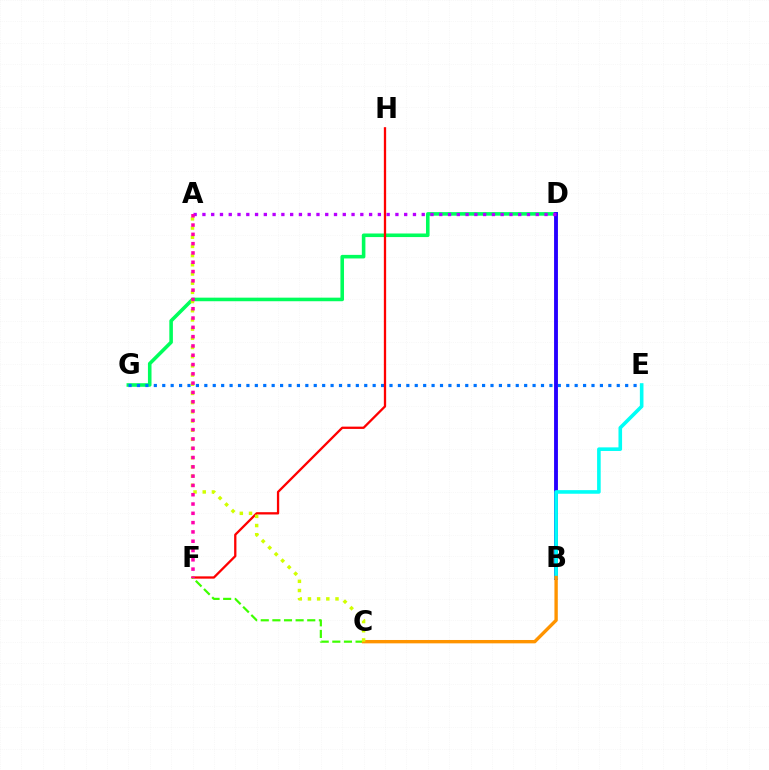{('D', 'G'): [{'color': '#00ff5c', 'line_style': 'solid', 'thickness': 2.58}], ('E', 'G'): [{'color': '#0074ff', 'line_style': 'dotted', 'thickness': 2.29}], ('B', 'D'): [{'color': '#2500ff', 'line_style': 'solid', 'thickness': 2.78}], ('F', 'H'): [{'color': '#ff0000', 'line_style': 'solid', 'thickness': 1.65}], ('B', 'E'): [{'color': '#00fff6', 'line_style': 'solid', 'thickness': 2.6}], ('C', 'F'): [{'color': '#3dff00', 'line_style': 'dashed', 'thickness': 1.58}], ('B', 'C'): [{'color': '#ff9400', 'line_style': 'solid', 'thickness': 2.42}], ('A', 'C'): [{'color': '#d1ff00', 'line_style': 'dotted', 'thickness': 2.5}], ('A', 'D'): [{'color': '#b900ff', 'line_style': 'dotted', 'thickness': 2.38}], ('A', 'F'): [{'color': '#ff00ac', 'line_style': 'dotted', 'thickness': 2.53}]}